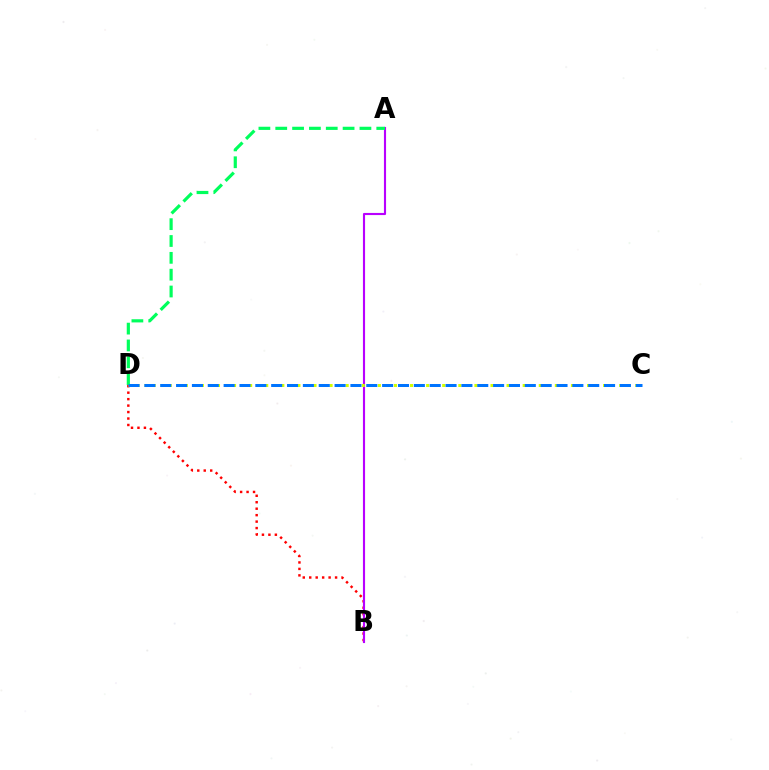{('B', 'D'): [{'color': '#ff0000', 'line_style': 'dotted', 'thickness': 1.76}], ('A', 'B'): [{'color': '#b900ff', 'line_style': 'solid', 'thickness': 1.53}], ('C', 'D'): [{'color': '#d1ff00', 'line_style': 'dotted', 'thickness': 2.19}, {'color': '#0074ff', 'line_style': 'dashed', 'thickness': 2.15}], ('A', 'D'): [{'color': '#00ff5c', 'line_style': 'dashed', 'thickness': 2.29}]}